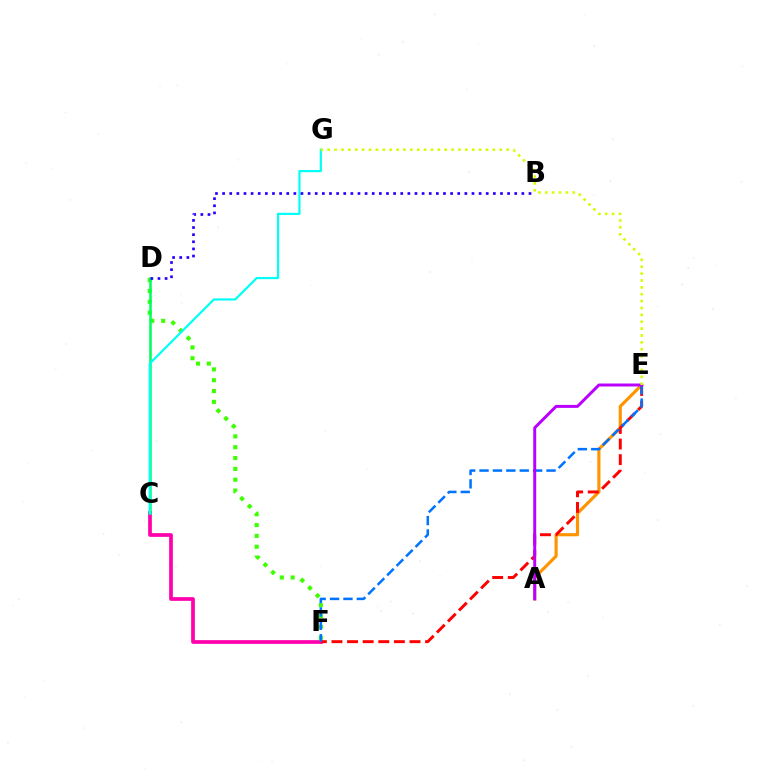{('A', 'E'): [{'color': '#ff9400', 'line_style': 'solid', 'thickness': 2.26}, {'color': '#b900ff', 'line_style': 'solid', 'thickness': 2.14}], ('C', 'F'): [{'color': '#ff00ac', 'line_style': 'solid', 'thickness': 2.67}], ('E', 'F'): [{'color': '#ff0000', 'line_style': 'dashed', 'thickness': 2.12}, {'color': '#0074ff', 'line_style': 'dashed', 'thickness': 1.82}], ('D', 'F'): [{'color': '#3dff00', 'line_style': 'dotted', 'thickness': 2.94}], ('C', 'D'): [{'color': '#00ff5c', 'line_style': 'solid', 'thickness': 1.84}], ('C', 'G'): [{'color': '#00fff6', 'line_style': 'solid', 'thickness': 1.58}], ('B', 'D'): [{'color': '#2500ff', 'line_style': 'dotted', 'thickness': 1.94}], ('E', 'G'): [{'color': '#d1ff00', 'line_style': 'dotted', 'thickness': 1.87}]}